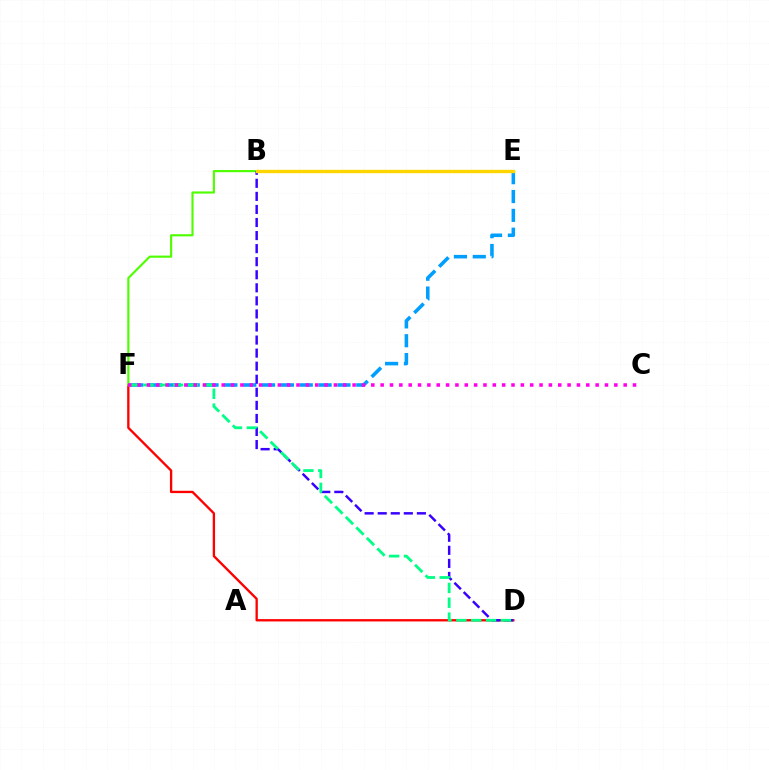{('E', 'F'): [{'color': '#009eff', 'line_style': 'dashed', 'thickness': 2.56}], ('D', 'F'): [{'color': '#ff0000', 'line_style': 'solid', 'thickness': 1.68}, {'color': '#00ff86', 'line_style': 'dashed', 'thickness': 2.02}], ('B', 'F'): [{'color': '#4fff00', 'line_style': 'solid', 'thickness': 1.55}], ('B', 'D'): [{'color': '#3700ff', 'line_style': 'dashed', 'thickness': 1.77}], ('B', 'E'): [{'color': '#ffd500', 'line_style': 'solid', 'thickness': 2.42}], ('C', 'F'): [{'color': '#ff00ed', 'line_style': 'dotted', 'thickness': 2.54}]}